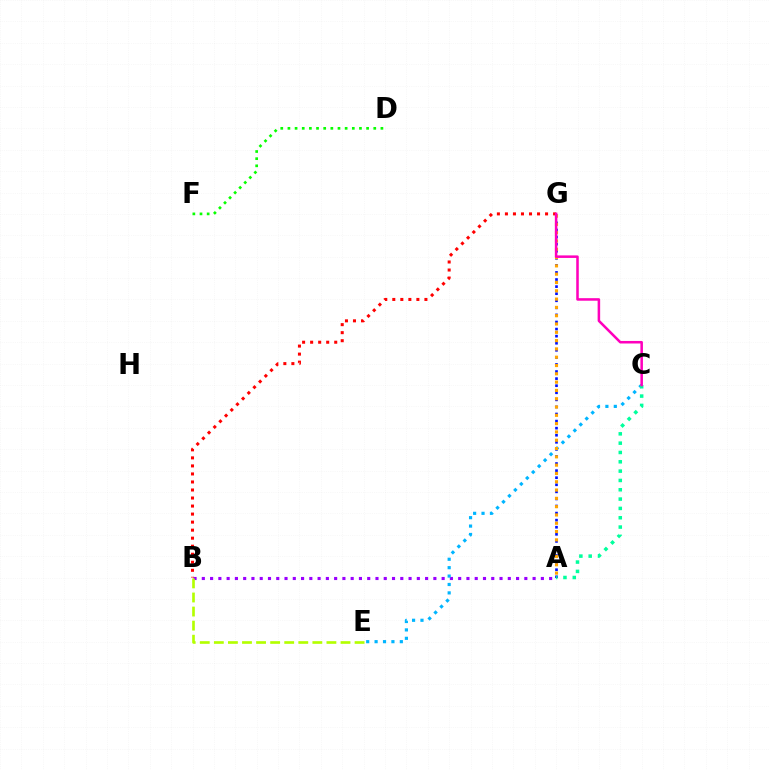{('D', 'F'): [{'color': '#08ff00', 'line_style': 'dotted', 'thickness': 1.94}], ('A', 'G'): [{'color': '#0010ff', 'line_style': 'dotted', 'thickness': 1.92}, {'color': '#ffa500', 'line_style': 'dotted', 'thickness': 2.26}], ('A', 'B'): [{'color': '#9b00ff', 'line_style': 'dotted', 'thickness': 2.25}], ('C', 'E'): [{'color': '#00b5ff', 'line_style': 'dotted', 'thickness': 2.28}], ('A', 'C'): [{'color': '#00ff9d', 'line_style': 'dotted', 'thickness': 2.53}], ('B', 'E'): [{'color': '#b3ff00', 'line_style': 'dashed', 'thickness': 1.91}], ('B', 'G'): [{'color': '#ff0000', 'line_style': 'dotted', 'thickness': 2.18}], ('C', 'G'): [{'color': '#ff00bd', 'line_style': 'solid', 'thickness': 1.83}]}